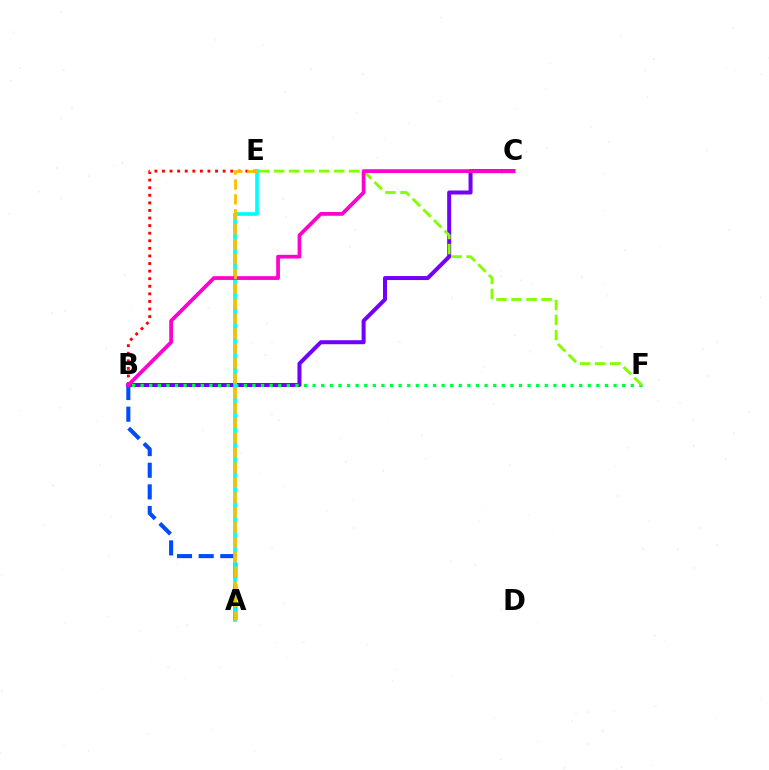{('A', 'B'): [{'color': '#004bff', 'line_style': 'dashed', 'thickness': 2.94}], ('B', 'C'): [{'color': '#7200ff', 'line_style': 'solid', 'thickness': 2.88}, {'color': '#ff00cf', 'line_style': 'solid', 'thickness': 2.69}], ('B', 'E'): [{'color': '#ff0000', 'line_style': 'dotted', 'thickness': 2.06}], ('B', 'F'): [{'color': '#00ff39', 'line_style': 'dotted', 'thickness': 2.34}], ('E', 'F'): [{'color': '#84ff00', 'line_style': 'dashed', 'thickness': 2.04}], ('A', 'E'): [{'color': '#00fff6', 'line_style': 'solid', 'thickness': 2.65}, {'color': '#ffbd00', 'line_style': 'dashed', 'thickness': 2.02}]}